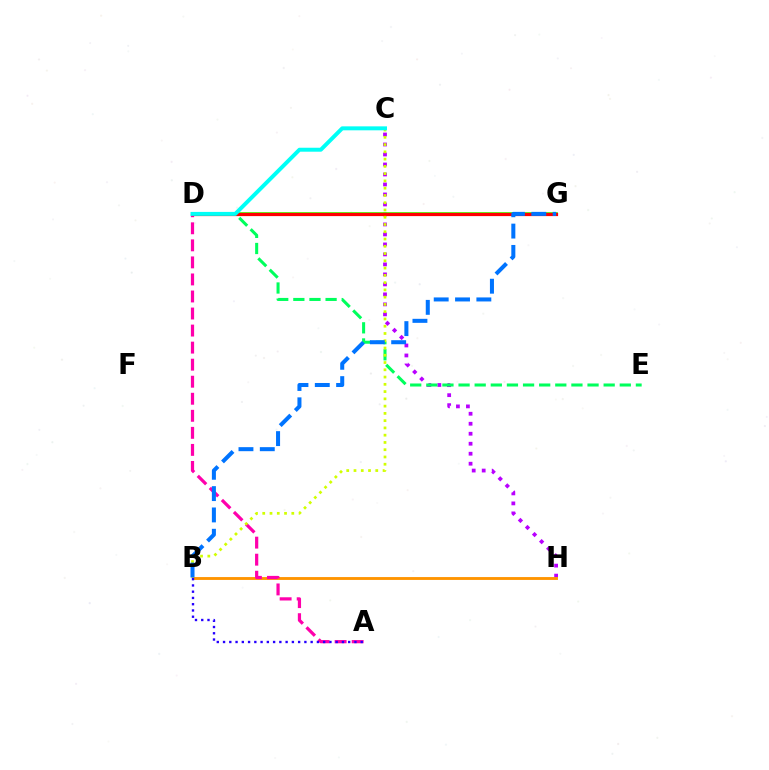{('C', 'H'): [{'color': '#b900ff', 'line_style': 'dotted', 'thickness': 2.71}], ('D', 'E'): [{'color': '#00ff5c', 'line_style': 'dashed', 'thickness': 2.19}], ('B', 'H'): [{'color': '#ff9400', 'line_style': 'solid', 'thickness': 2.07}], ('D', 'G'): [{'color': '#3dff00', 'line_style': 'solid', 'thickness': 2.66}, {'color': '#ff0000', 'line_style': 'solid', 'thickness': 2.31}], ('A', 'D'): [{'color': '#ff00ac', 'line_style': 'dashed', 'thickness': 2.32}], ('A', 'B'): [{'color': '#2500ff', 'line_style': 'dotted', 'thickness': 1.7}], ('B', 'C'): [{'color': '#d1ff00', 'line_style': 'dotted', 'thickness': 1.97}], ('C', 'D'): [{'color': '#00fff6', 'line_style': 'solid', 'thickness': 2.85}], ('B', 'G'): [{'color': '#0074ff', 'line_style': 'dashed', 'thickness': 2.9}]}